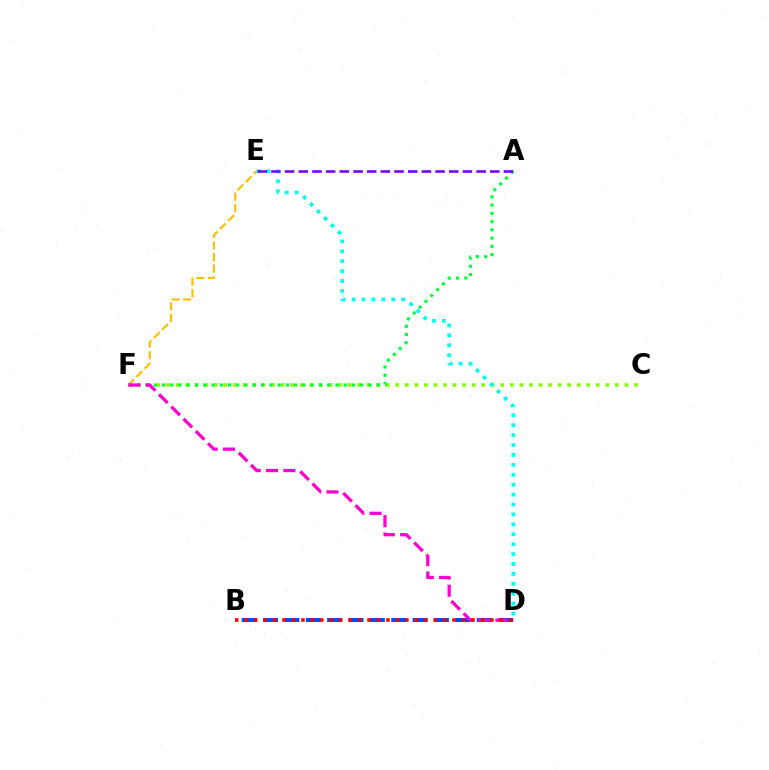{('C', 'F'): [{'color': '#84ff00', 'line_style': 'dotted', 'thickness': 2.59}], ('E', 'F'): [{'color': '#ffbd00', 'line_style': 'dashed', 'thickness': 1.57}], ('B', 'D'): [{'color': '#004bff', 'line_style': 'dashed', 'thickness': 2.9}, {'color': '#ff0000', 'line_style': 'dotted', 'thickness': 2.57}], ('A', 'F'): [{'color': '#00ff39', 'line_style': 'dotted', 'thickness': 2.24}], ('D', 'E'): [{'color': '#00fff6', 'line_style': 'dotted', 'thickness': 2.69}], ('D', 'F'): [{'color': '#ff00cf', 'line_style': 'dashed', 'thickness': 2.35}], ('A', 'E'): [{'color': '#7200ff', 'line_style': 'dashed', 'thickness': 1.86}]}